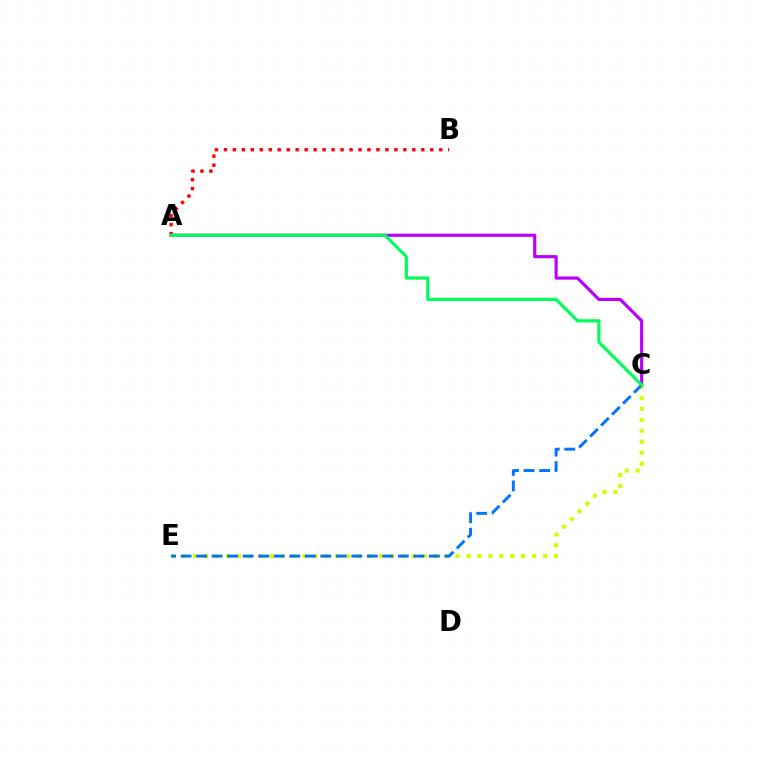{('A', 'C'): [{'color': '#b900ff', 'line_style': 'solid', 'thickness': 2.27}, {'color': '#00ff5c', 'line_style': 'solid', 'thickness': 2.28}], ('C', 'E'): [{'color': '#d1ff00', 'line_style': 'dotted', 'thickness': 2.97}, {'color': '#0074ff', 'line_style': 'dashed', 'thickness': 2.11}], ('A', 'B'): [{'color': '#ff0000', 'line_style': 'dotted', 'thickness': 2.44}]}